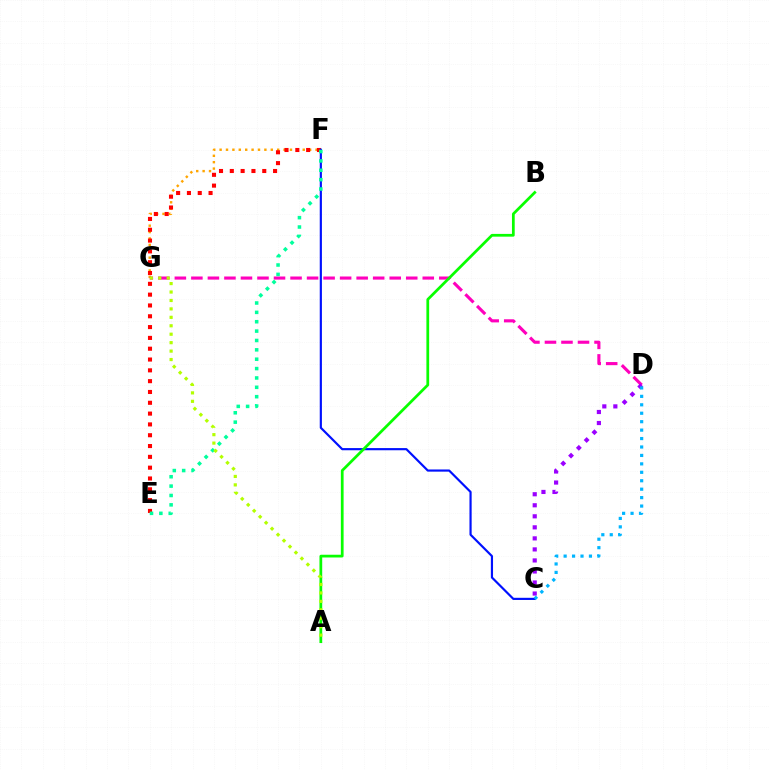{('F', 'G'): [{'color': '#ffa500', 'line_style': 'dotted', 'thickness': 1.74}], ('E', 'F'): [{'color': '#ff0000', 'line_style': 'dotted', 'thickness': 2.94}, {'color': '#00ff9d', 'line_style': 'dotted', 'thickness': 2.55}], ('D', 'G'): [{'color': '#ff00bd', 'line_style': 'dashed', 'thickness': 2.25}], ('C', 'F'): [{'color': '#0010ff', 'line_style': 'solid', 'thickness': 1.56}], ('A', 'B'): [{'color': '#08ff00', 'line_style': 'solid', 'thickness': 1.98}], ('C', 'D'): [{'color': '#9b00ff', 'line_style': 'dotted', 'thickness': 3.0}, {'color': '#00b5ff', 'line_style': 'dotted', 'thickness': 2.29}], ('A', 'G'): [{'color': '#b3ff00', 'line_style': 'dotted', 'thickness': 2.29}]}